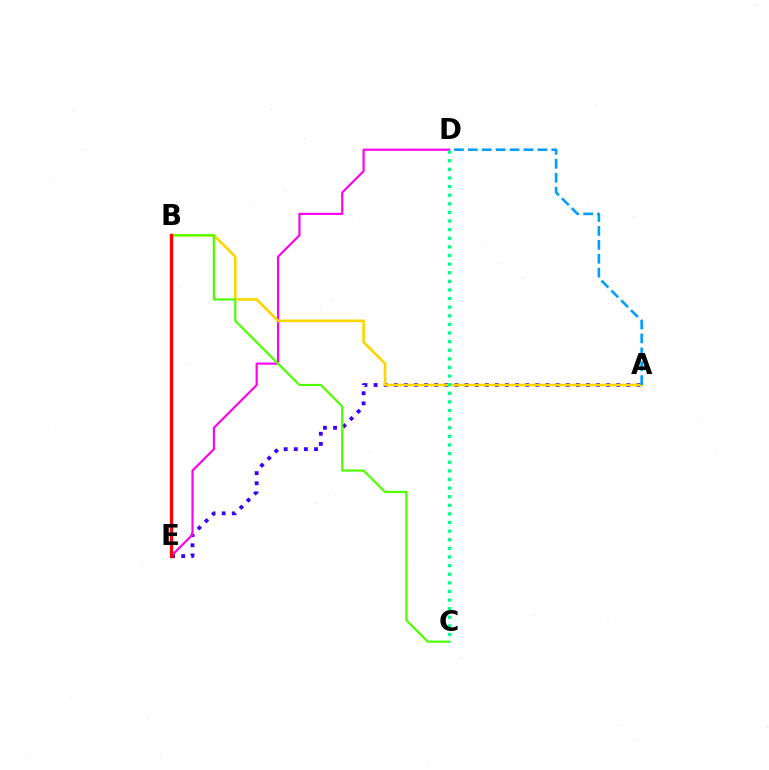{('A', 'E'): [{'color': '#3700ff', 'line_style': 'dotted', 'thickness': 2.75}], ('D', 'E'): [{'color': '#ff00ed', 'line_style': 'solid', 'thickness': 1.55}], ('A', 'B'): [{'color': '#ffd500', 'line_style': 'solid', 'thickness': 1.9}], ('B', 'C'): [{'color': '#4fff00', 'line_style': 'solid', 'thickness': 1.59}], ('B', 'E'): [{'color': '#ff0000', 'line_style': 'solid', 'thickness': 2.38}], ('A', 'D'): [{'color': '#009eff', 'line_style': 'dashed', 'thickness': 1.89}], ('C', 'D'): [{'color': '#00ff86', 'line_style': 'dotted', 'thickness': 2.34}]}